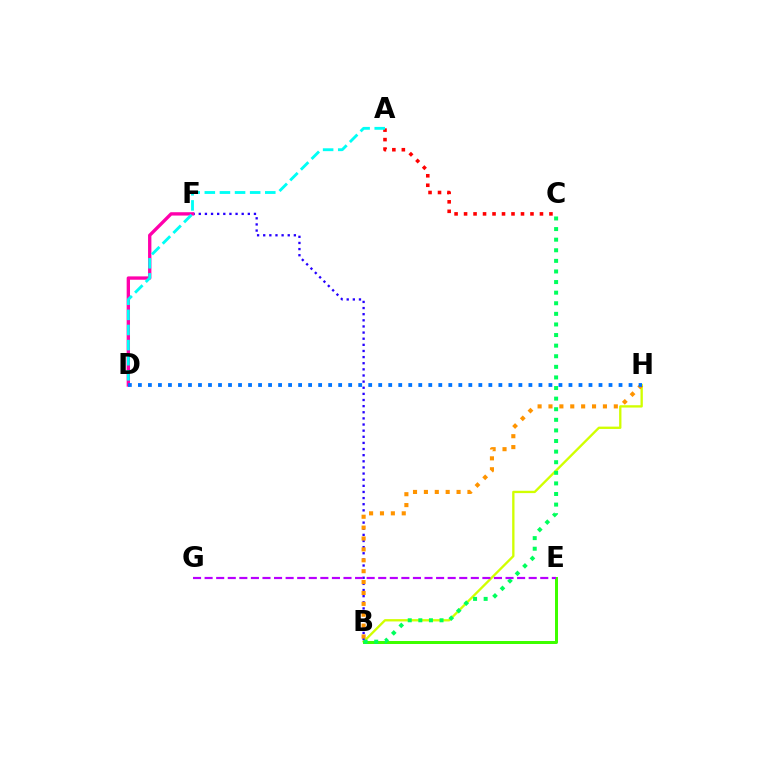{('B', 'H'): [{'color': '#d1ff00', 'line_style': 'solid', 'thickness': 1.68}, {'color': '#ff9400', 'line_style': 'dotted', 'thickness': 2.96}], ('B', 'F'): [{'color': '#2500ff', 'line_style': 'dotted', 'thickness': 1.67}], ('D', 'F'): [{'color': '#ff00ac', 'line_style': 'solid', 'thickness': 2.41}], ('B', 'E'): [{'color': '#3dff00', 'line_style': 'solid', 'thickness': 2.16}], ('A', 'C'): [{'color': '#ff0000', 'line_style': 'dotted', 'thickness': 2.58}], ('B', 'C'): [{'color': '#00ff5c', 'line_style': 'dotted', 'thickness': 2.88}], ('E', 'G'): [{'color': '#b900ff', 'line_style': 'dashed', 'thickness': 1.57}], ('D', 'H'): [{'color': '#0074ff', 'line_style': 'dotted', 'thickness': 2.72}], ('A', 'D'): [{'color': '#00fff6', 'line_style': 'dashed', 'thickness': 2.05}]}